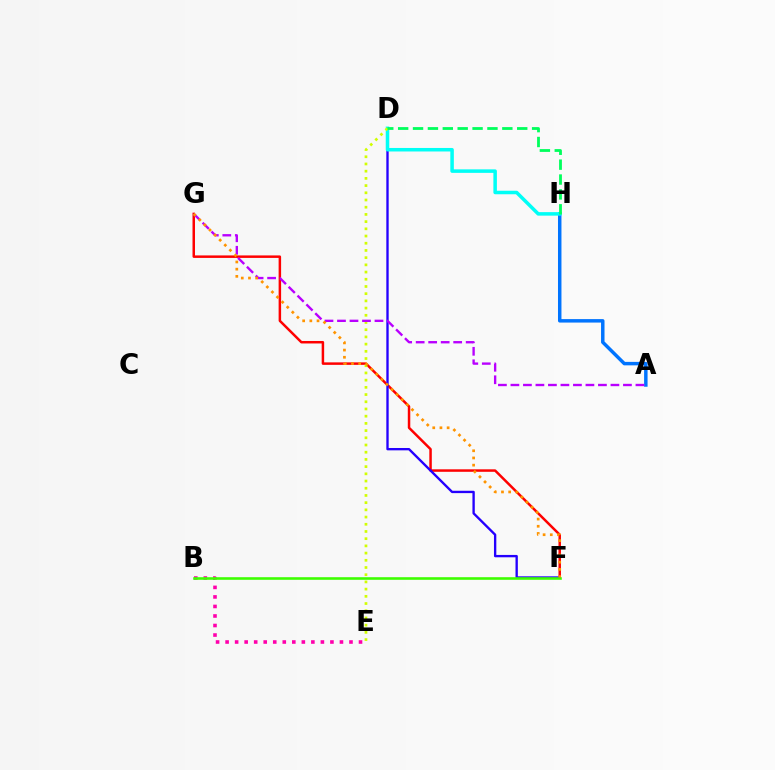{('F', 'G'): [{'color': '#ff0000', 'line_style': 'solid', 'thickness': 1.79}, {'color': '#ff9400', 'line_style': 'dotted', 'thickness': 1.95}], ('B', 'E'): [{'color': '#ff00ac', 'line_style': 'dotted', 'thickness': 2.59}], ('A', 'H'): [{'color': '#0074ff', 'line_style': 'solid', 'thickness': 2.5}], ('D', 'F'): [{'color': '#2500ff', 'line_style': 'solid', 'thickness': 1.69}], ('D', 'H'): [{'color': '#00fff6', 'line_style': 'solid', 'thickness': 2.53}, {'color': '#00ff5c', 'line_style': 'dashed', 'thickness': 2.02}], ('D', 'E'): [{'color': '#d1ff00', 'line_style': 'dotted', 'thickness': 1.96}], ('A', 'G'): [{'color': '#b900ff', 'line_style': 'dashed', 'thickness': 1.7}], ('B', 'F'): [{'color': '#3dff00', 'line_style': 'solid', 'thickness': 1.87}]}